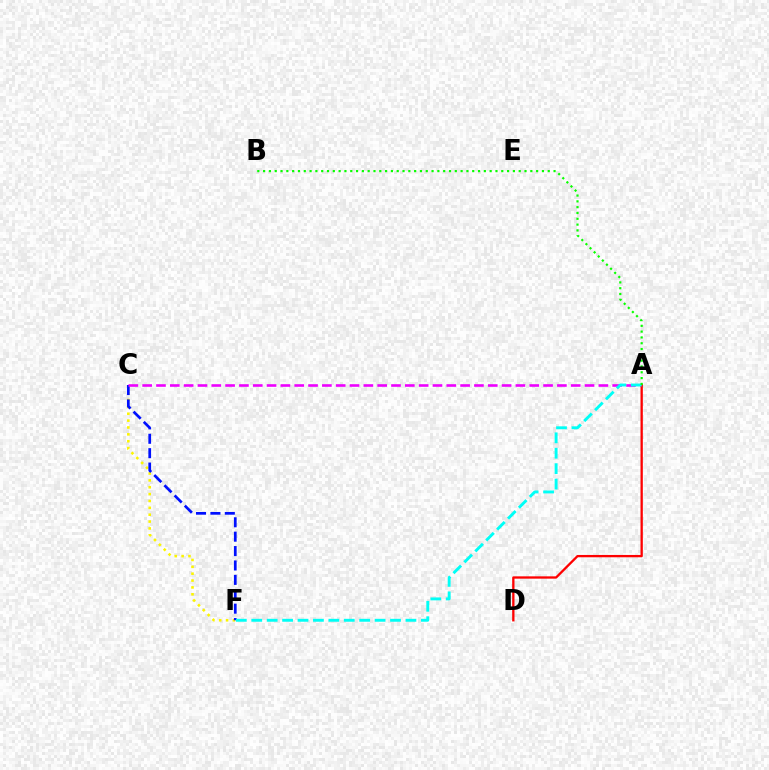{('C', 'F'): [{'color': '#fcf500', 'line_style': 'dotted', 'thickness': 1.86}, {'color': '#0010ff', 'line_style': 'dashed', 'thickness': 1.96}], ('A', 'C'): [{'color': '#ee00ff', 'line_style': 'dashed', 'thickness': 1.88}], ('A', 'D'): [{'color': '#ff0000', 'line_style': 'solid', 'thickness': 1.67}], ('A', 'F'): [{'color': '#00fff6', 'line_style': 'dashed', 'thickness': 2.09}], ('A', 'B'): [{'color': '#08ff00', 'line_style': 'dotted', 'thickness': 1.58}]}